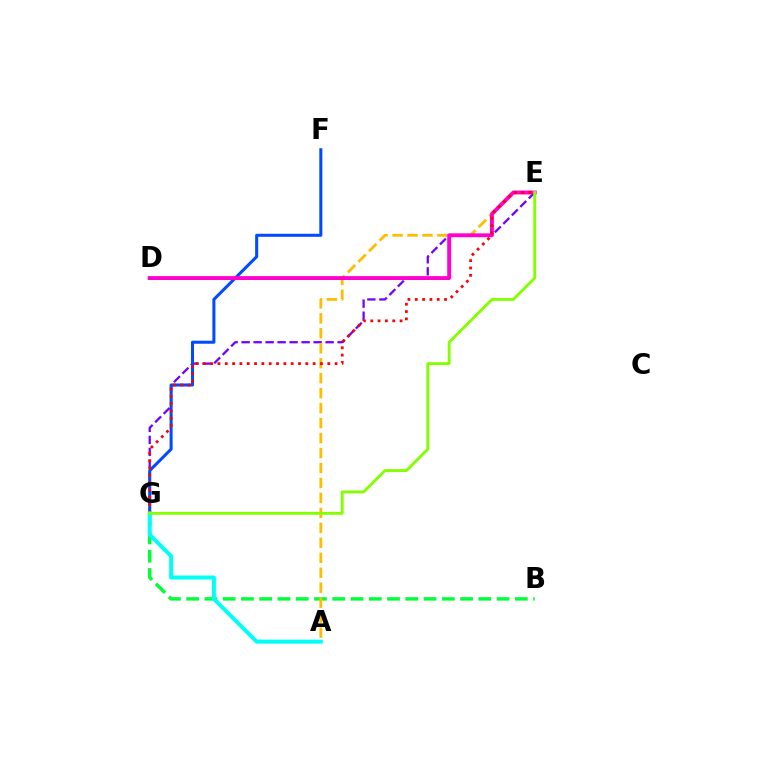{('E', 'G'): [{'color': '#7200ff', 'line_style': 'dashed', 'thickness': 1.63}, {'color': '#ff0000', 'line_style': 'dotted', 'thickness': 1.99}, {'color': '#84ff00', 'line_style': 'solid', 'thickness': 2.05}], ('F', 'G'): [{'color': '#004bff', 'line_style': 'solid', 'thickness': 2.18}], ('B', 'G'): [{'color': '#00ff39', 'line_style': 'dashed', 'thickness': 2.48}], ('A', 'E'): [{'color': '#ffbd00', 'line_style': 'dashed', 'thickness': 2.03}], ('D', 'E'): [{'color': '#ff00cf', 'line_style': 'solid', 'thickness': 2.8}], ('A', 'G'): [{'color': '#00fff6', 'line_style': 'solid', 'thickness': 2.86}]}